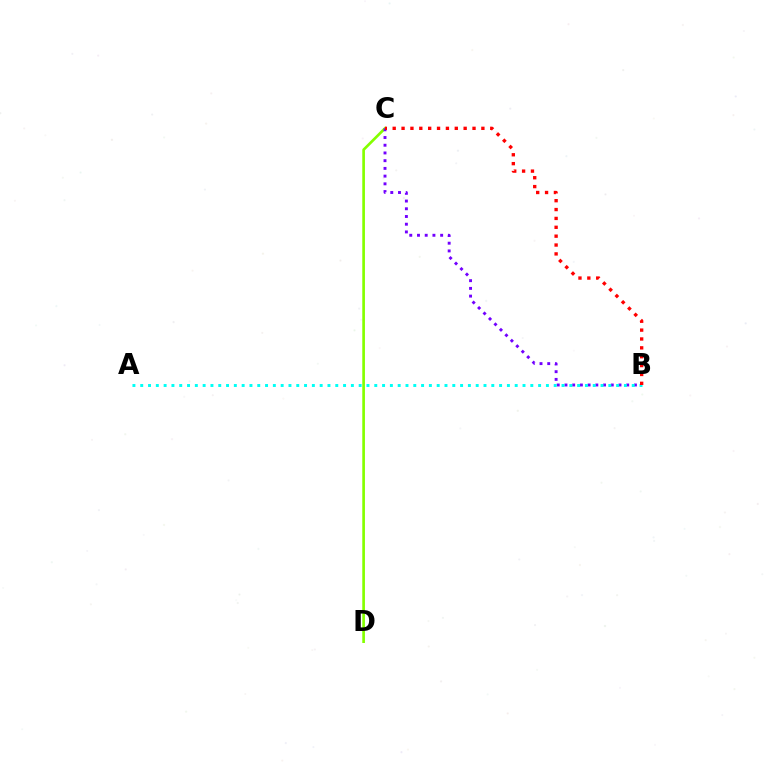{('C', 'D'): [{'color': '#84ff00', 'line_style': 'solid', 'thickness': 1.92}], ('B', 'C'): [{'color': '#7200ff', 'line_style': 'dotted', 'thickness': 2.1}, {'color': '#ff0000', 'line_style': 'dotted', 'thickness': 2.41}], ('A', 'B'): [{'color': '#00fff6', 'line_style': 'dotted', 'thickness': 2.12}]}